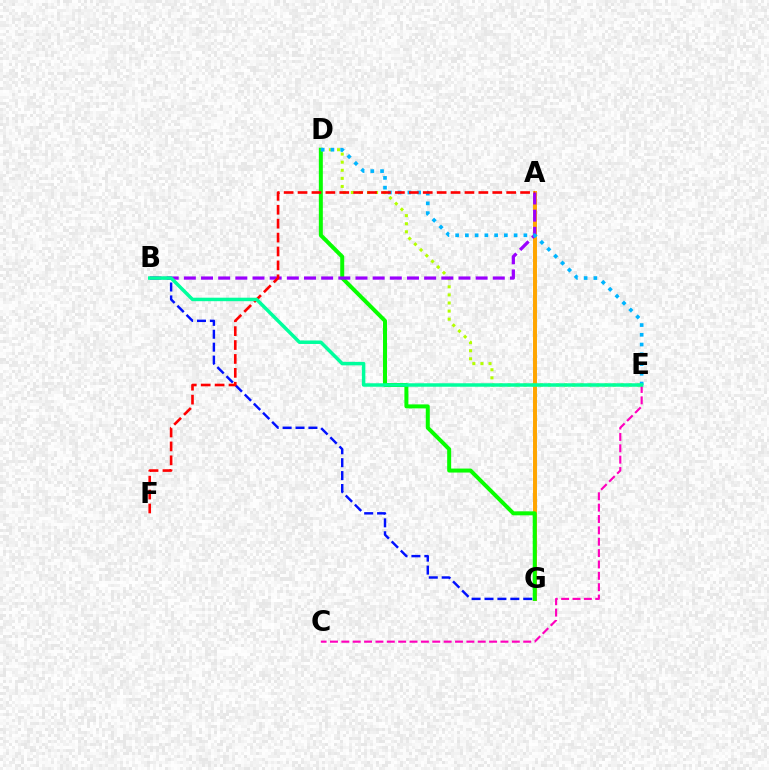{('C', 'E'): [{'color': '#ff00bd', 'line_style': 'dashed', 'thickness': 1.54}], ('A', 'G'): [{'color': '#ffa500', 'line_style': 'solid', 'thickness': 2.85}], ('D', 'G'): [{'color': '#08ff00', 'line_style': 'solid', 'thickness': 2.87}], ('D', 'E'): [{'color': '#b3ff00', 'line_style': 'dotted', 'thickness': 2.2}, {'color': '#00b5ff', 'line_style': 'dotted', 'thickness': 2.65}], ('A', 'B'): [{'color': '#9b00ff', 'line_style': 'dashed', 'thickness': 2.33}], ('B', 'G'): [{'color': '#0010ff', 'line_style': 'dashed', 'thickness': 1.75}], ('A', 'F'): [{'color': '#ff0000', 'line_style': 'dashed', 'thickness': 1.89}], ('B', 'E'): [{'color': '#00ff9d', 'line_style': 'solid', 'thickness': 2.51}]}